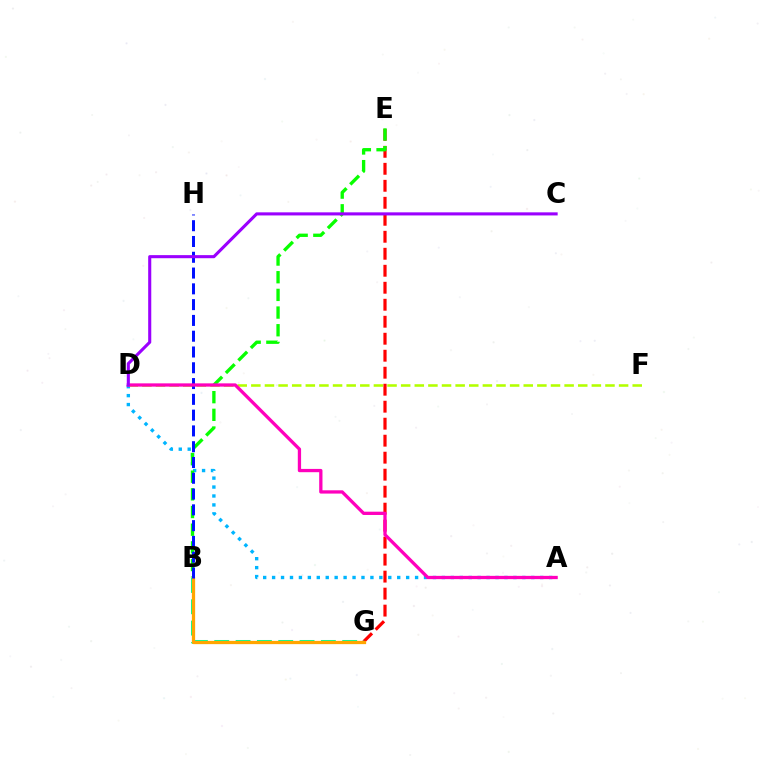{('E', 'G'): [{'color': '#ff0000', 'line_style': 'dashed', 'thickness': 2.31}], ('A', 'D'): [{'color': '#00b5ff', 'line_style': 'dotted', 'thickness': 2.43}, {'color': '#ff00bd', 'line_style': 'solid', 'thickness': 2.36}], ('D', 'F'): [{'color': '#b3ff00', 'line_style': 'dashed', 'thickness': 1.85}], ('B', 'E'): [{'color': '#08ff00', 'line_style': 'dashed', 'thickness': 2.4}], ('B', 'G'): [{'color': '#00ff9d', 'line_style': 'dashed', 'thickness': 2.9}, {'color': '#ffa500', 'line_style': 'solid', 'thickness': 2.34}], ('B', 'H'): [{'color': '#0010ff', 'line_style': 'dashed', 'thickness': 2.14}], ('C', 'D'): [{'color': '#9b00ff', 'line_style': 'solid', 'thickness': 2.22}]}